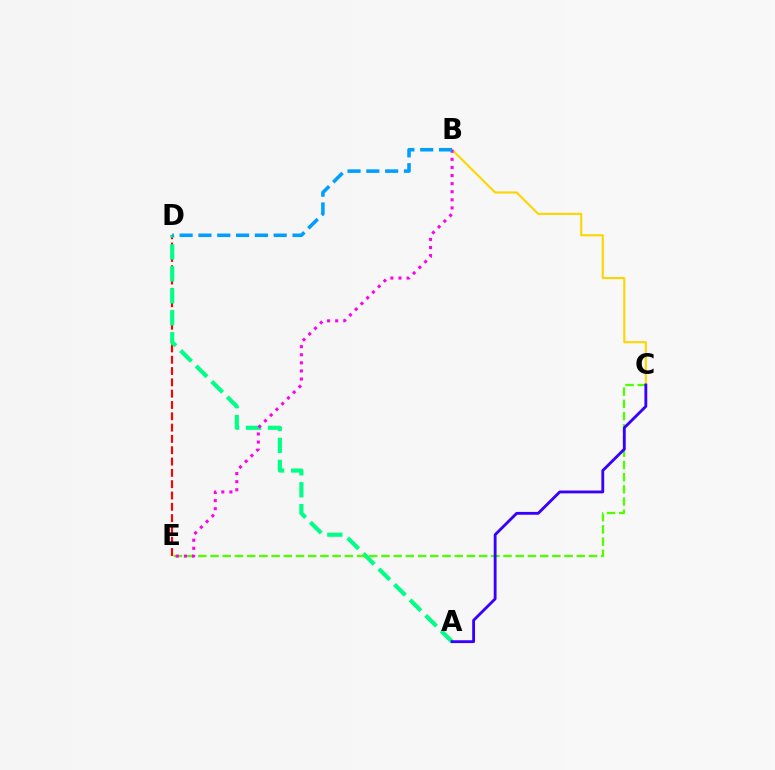{('D', 'E'): [{'color': '#ff0000', 'line_style': 'dashed', 'thickness': 1.54}], ('B', 'C'): [{'color': '#ffd500', 'line_style': 'solid', 'thickness': 1.52}], ('A', 'D'): [{'color': '#00ff86', 'line_style': 'dashed', 'thickness': 2.98}], ('C', 'E'): [{'color': '#4fff00', 'line_style': 'dashed', 'thickness': 1.66}], ('B', 'E'): [{'color': '#ff00ed', 'line_style': 'dotted', 'thickness': 2.2}], ('B', 'D'): [{'color': '#009eff', 'line_style': 'dashed', 'thickness': 2.56}], ('A', 'C'): [{'color': '#3700ff', 'line_style': 'solid', 'thickness': 2.04}]}